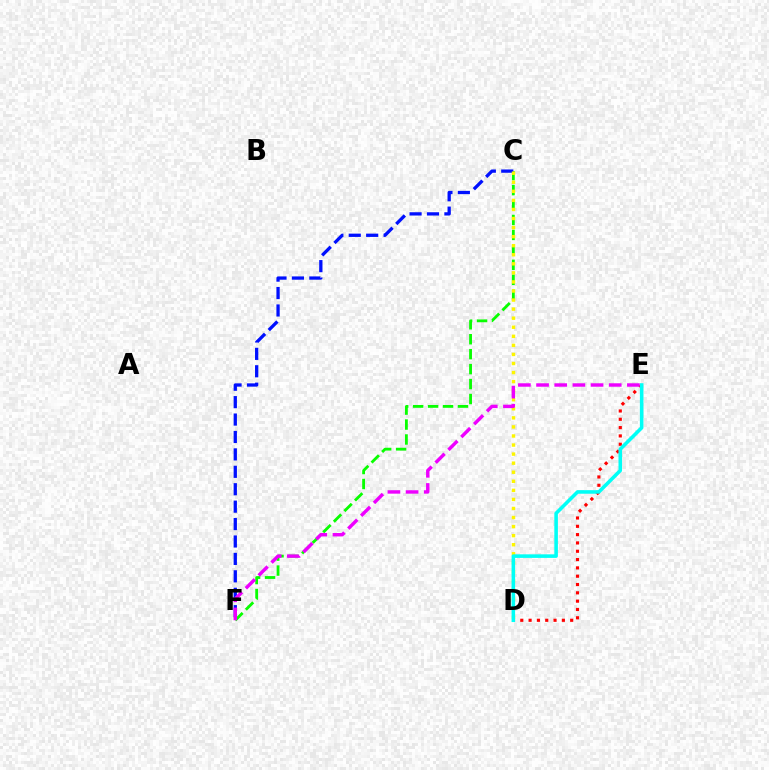{('C', 'F'): [{'color': '#08ff00', 'line_style': 'dashed', 'thickness': 2.03}, {'color': '#0010ff', 'line_style': 'dashed', 'thickness': 2.37}], ('D', 'E'): [{'color': '#ff0000', 'line_style': 'dotted', 'thickness': 2.26}, {'color': '#00fff6', 'line_style': 'solid', 'thickness': 2.56}], ('C', 'D'): [{'color': '#fcf500', 'line_style': 'dotted', 'thickness': 2.46}], ('E', 'F'): [{'color': '#ee00ff', 'line_style': 'dashed', 'thickness': 2.47}]}